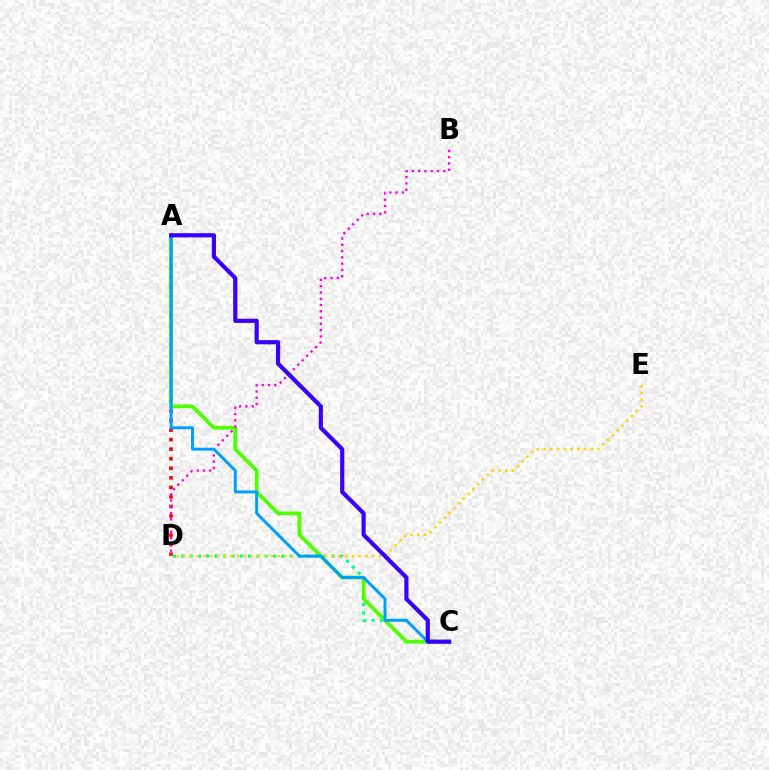{('A', 'D'): [{'color': '#ff0000', 'line_style': 'dotted', 'thickness': 2.59}], ('C', 'D'): [{'color': '#00ff86', 'line_style': 'dotted', 'thickness': 2.27}], ('D', 'E'): [{'color': '#ffd500', 'line_style': 'dotted', 'thickness': 1.83}], ('A', 'C'): [{'color': '#4fff00', 'line_style': 'solid', 'thickness': 2.7}, {'color': '#009eff', 'line_style': 'solid', 'thickness': 2.12}, {'color': '#3700ff', 'line_style': 'solid', 'thickness': 3.0}], ('B', 'D'): [{'color': '#ff00ed', 'line_style': 'dotted', 'thickness': 1.71}]}